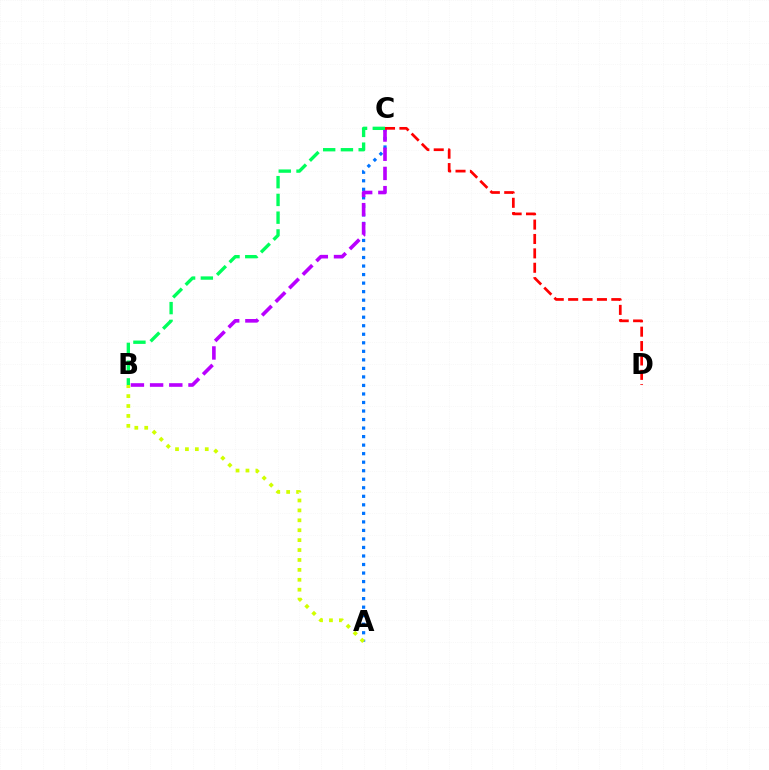{('A', 'C'): [{'color': '#0074ff', 'line_style': 'dotted', 'thickness': 2.32}], ('B', 'C'): [{'color': '#b900ff', 'line_style': 'dashed', 'thickness': 2.61}, {'color': '#00ff5c', 'line_style': 'dashed', 'thickness': 2.41}], ('C', 'D'): [{'color': '#ff0000', 'line_style': 'dashed', 'thickness': 1.96}], ('A', 'B'): [{'color': '#d1ff00', 'line_style': 'dotted', 'thickness': 2.69}]}